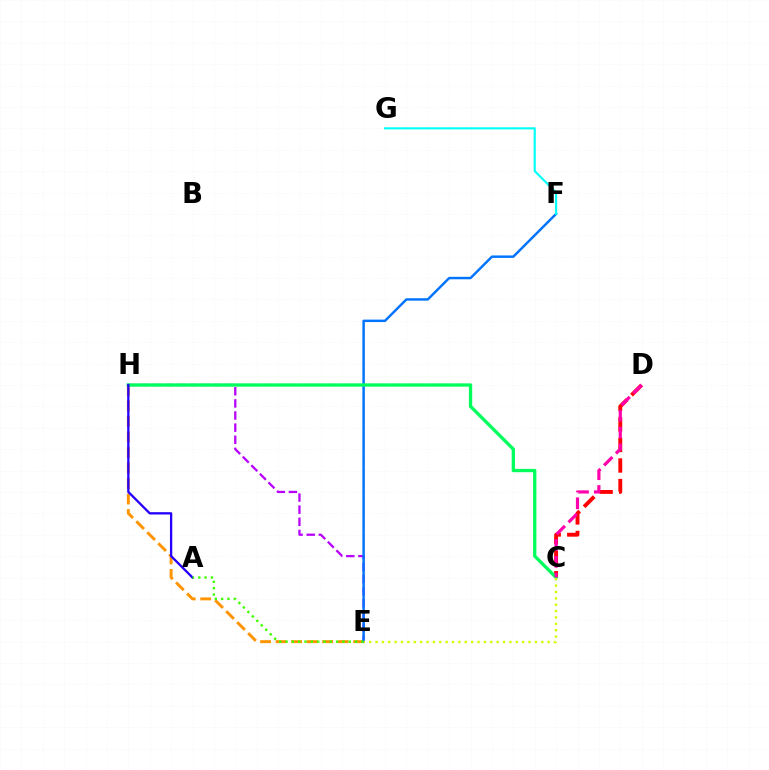{('C', 'D'): [{'color': '#ff0000', 'line_style': 'dashed', 'thickness': 2.79}, {'color': '#ff00ac', 'line_style': 'dashed', 'thickness': 2.29}], ('E', 'H'): [{'color': '#b900ff', 'line_style': 'dashed', 'thickness': 1.65}, {'color': '#ff9400', 'line_style': 'dashed', 'thickness': 2.11}], ('E', 'F'): [{'color': '#0074ff', 'line_style': 'solid', 'thickness': 1.77}], ('C', 'H'): [{'color': '#00ff5c', 'line_style': 'solid', 'thickness': 2.39}], ('A', 'H'): [{'color': '#2500ff', 'line_style': 'solid', 'thickness': 1.67}], ('F', 'G'): [{'color': '#00fff6', 'line_style': 'solid', 'thickness': 1.54}], ('C', 'E'): [{'color': '#d1ff00', 'line_style': 'dotted', 'thickness': 1.73}], ('A', 'E'): [{'color': '#3dff00', 'line_style': 'dotted', 'thickness': 1.72}]}